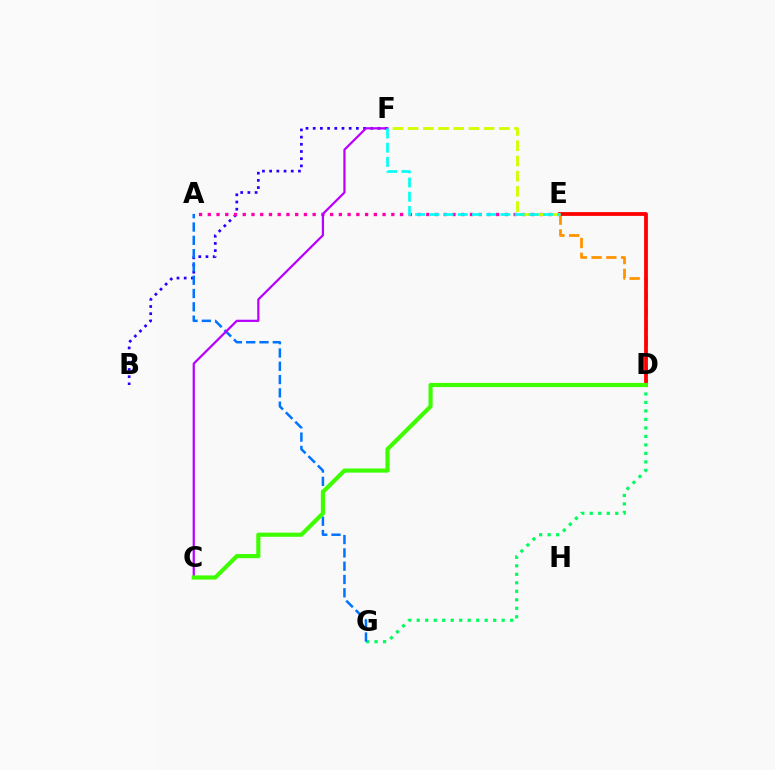{('B', 'F'): [{'color': '#2500ff', 'line_style': 'dotted', 'thickness': 1.95}], ('A', 'E'): [{'color': '#ff00ac', 'line_style': 'dotted', 'thickness': 2.37}], ('D', 'E'): [{'color': '#ff9400', 'line_style': 'dashed', 'thickness': 2.01}, {'color': '#ff0000', 'line_style': 'solid', 'thickness': 2.72}], ('D', 'G'): [{'color': '#00ff5c', 'line_style': 'dotted', 'thickness': 2.31}], ('E', 'F'): [{'color': '#d1ff00', 'line_style': 'dashed', 'thickness': 2.07}, {'color': '#00fff6', 'line_style': 'dashed', 'thickness': 1.93}], ('A', 'G'): [{'color': '#0074ff', 'line_style': 'dashed', 'thickness': 1.81}], ('C', 'F'): [{'color': '#b900ff', 'line_style': 'solid', 'thickness': 1.61}], ('C', 'D'): [{'color': '#3dff00', 'line_style': 'solid', 'thickness': 2.98}]}